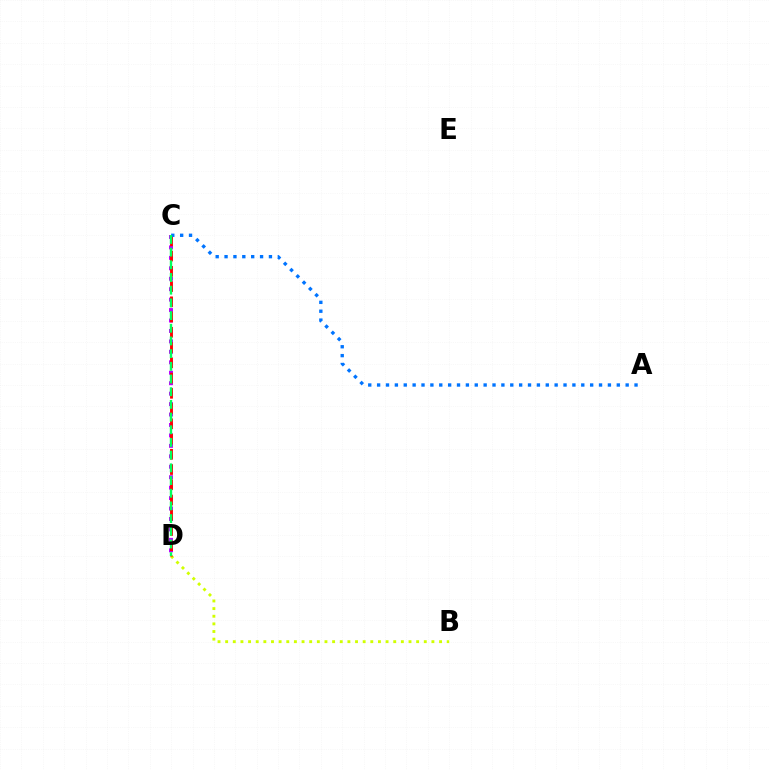{('B', 'D'): [{'color': '#d1ff00', 'line_style': 'dotted', 'thickness': 2.08}], ('C', 'D'): [{'color': '#b900ff', 'line_style': 'dotted', 'thickness': 2.84}, {'color': '#ff0000', 'line_style': 'dashed', 'thickness': 2.07}, {'color': '#00ff5c', 'line_style': 'dashed', 'thickness': 1.72}], ('A', 'C'): [{'color': '#0074ff', 'line_style': 'dotted', 'thickness': 2.41}]}